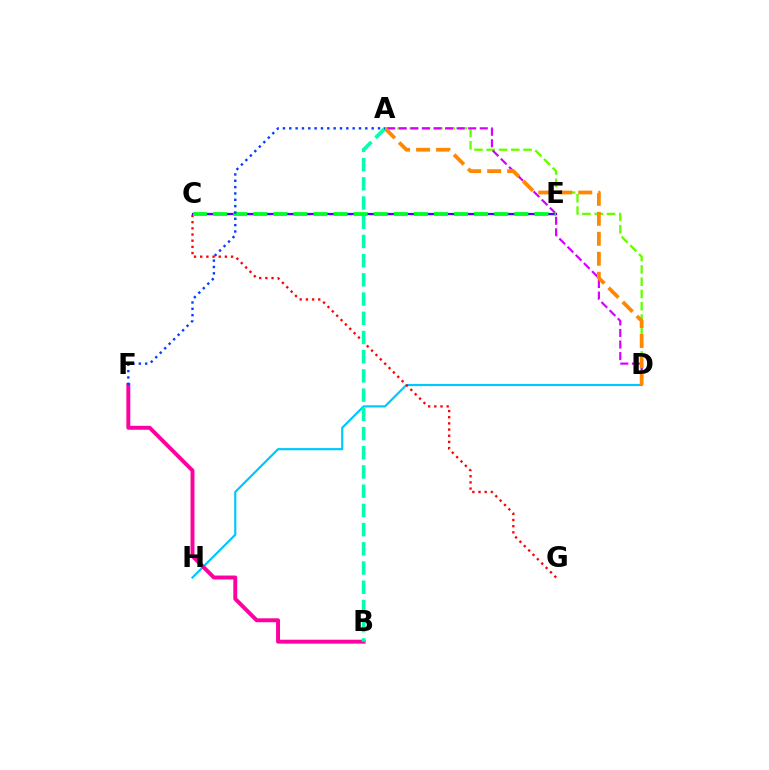{('D', 'H'): [{'color': '#00c7ff', 'line_style': 'solid', 'thickness': 1.57}], ('A', 'D'): [{'color': '#66ff00', 'line_style': 'dashed', 'thickness': 1.67}, {'color': '#d600ff', 'line_style': 'dashed', 'thickness': 1.57}, {'color': '#ff8800', 'line_style': 'dashed', 'thickness': 2.71}], ('C', 'E'): [{'color': '#eeff00', 'line_style': 'dashed', 'thickness': 1.85}, {'color': '#4f00ff', 'line_style': 'solid', 'thickness': 1.6}, {'color': '#00ff27', 'line_style': 'dashed', 'thickness': 2.73}], ('B', 'F'): [{'color': '#ff00a0', 'line_style': 'solid', 'thickness': 2.83}], ('C', 'G'): [{'color': '#ff0000', 'line_style': 'dotted', 'thickness': 1.68}], ('A', 'B'): [{'color': '#00ffaf', 'line_style': 'dashed', 'thickness': 2.61}], ('A', 'F'): [{'color': '#003fff', 'line_style': 'dotted', 'thickness': 1.72}]}